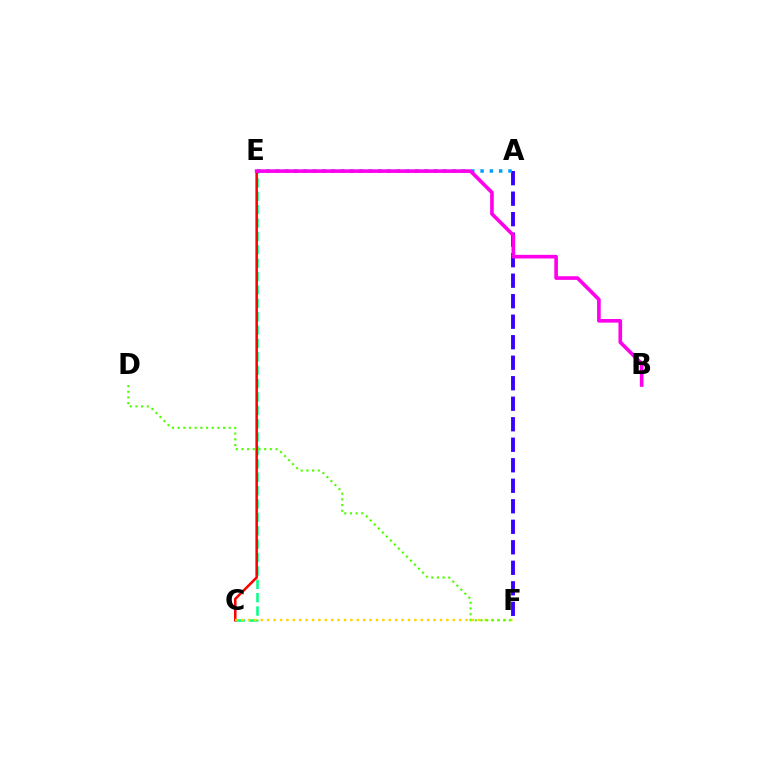{('A', 'F'): [{'color': '#3700ff', 'line_style': 'dashed', 'thickness': 2.79}], ('A', 'E'): [{'color': '#009eff', 'line_style': 'dotted', 'thickness': 2.53}], ('C', 'E'): [{'color': '#00ff86', 'line_style': 'dashed', 'thickness': 1.82}, {'color': '#ff0000', 'line_style': 'solid', 'thickness': 1.83}], ('C', 'F'): [{'color': '#ffd500', 'line_style': 'dotted', 'thickness': 1.74}], ('B', 'E'): [{'color': '#ff00ed', 'line_style': 'solid', 'thickness': 2.62}], ('D', 'F'): [{'color': '#4fff00', 'line_style': 'dotted', 'thickness': 1.54}]}